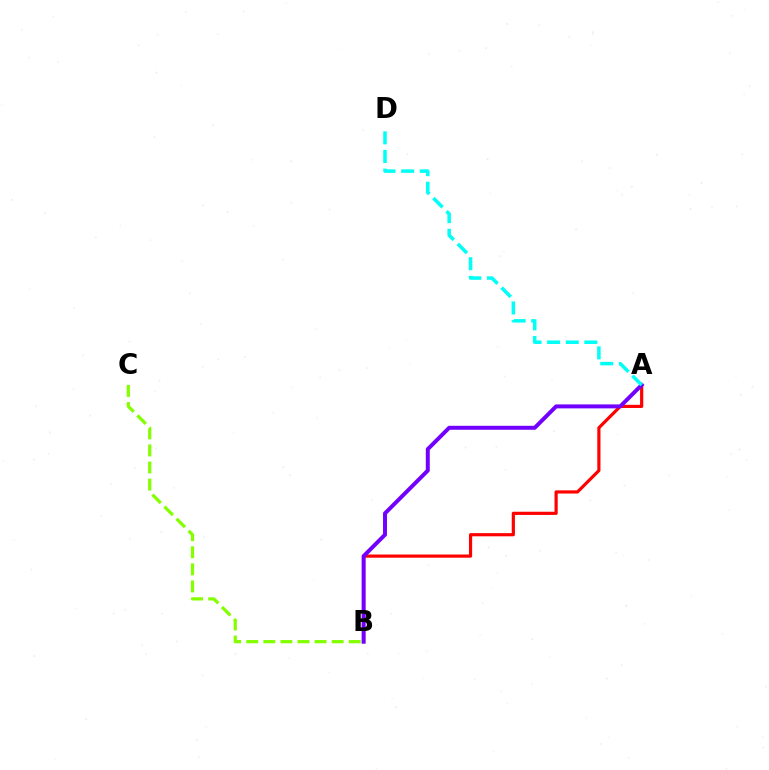{('B', 'C'): [{'color': '#84ff00', 'line_style': 'dashed', 'thickness': 2.32}], ('A', 'B'): [{'color': '#ff0000', 'line_style': 'solid', 'thickness': 2.28}, {'color': '#7200ff', 'line_style': 'solid', 'thickness': 2.85}], ('A', 'D'): [{'color': '#00fff6', 'line_style': 'dashed', 'thickness': 2.53}]}